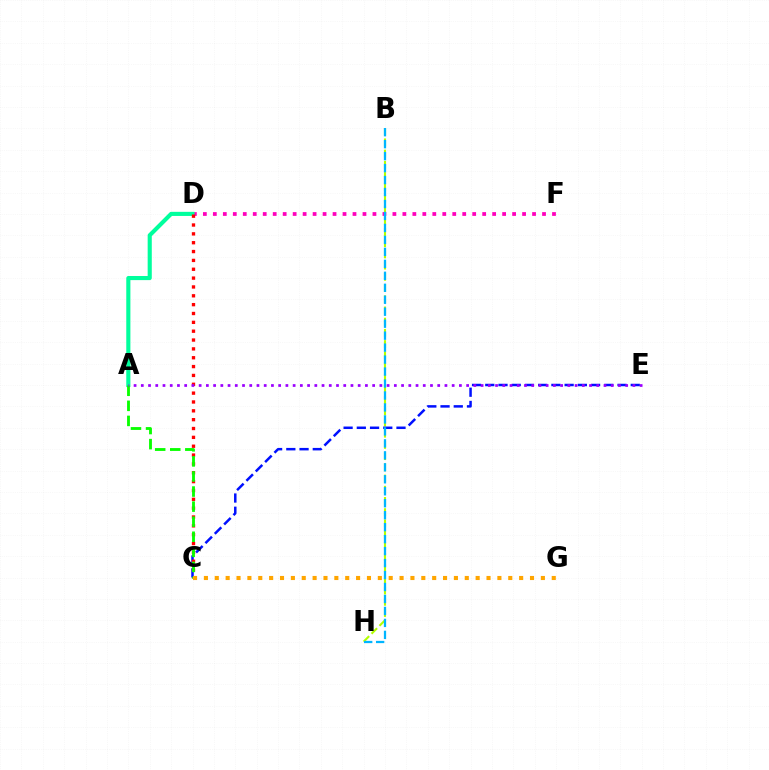{('B', 'H'): [{'color': '#b3ff00', 'line_style': 'dashed', 'thickness': 1.52}, {'color': '#00b5ff', 'line_style': 'dashed', 'thickness': 1.63}], ('D', 'F'): [{'color': '#ff00bd', 'line_style': 'dotted', 'thickness': 2.71}], ('A', 'D'): [{'color': '#00ff9d', 'line_style': 'solid', 'thickness': 2.96}], ('C', 'E'): [{'color': '#0010ff', 'line_style': 'dashed', 'thickness': 1.8}], ('C', 'D'): [{'color': '#ff0000', 'line_style': 'dotted', 'thickness': 2.4}], ('A', 'C'): [{'color': '#08ff00', 'line_style': 'dashed', 'thickness': 2.05}], ('C', 'G'): [{'color': '#ffa500', 'line_style': 'dotted', 'thickness': 2.95}], ('A', 'E'): [{'color': '#9b00ff', 'line_style': 'dotted', 'thickness': 1.96}]}